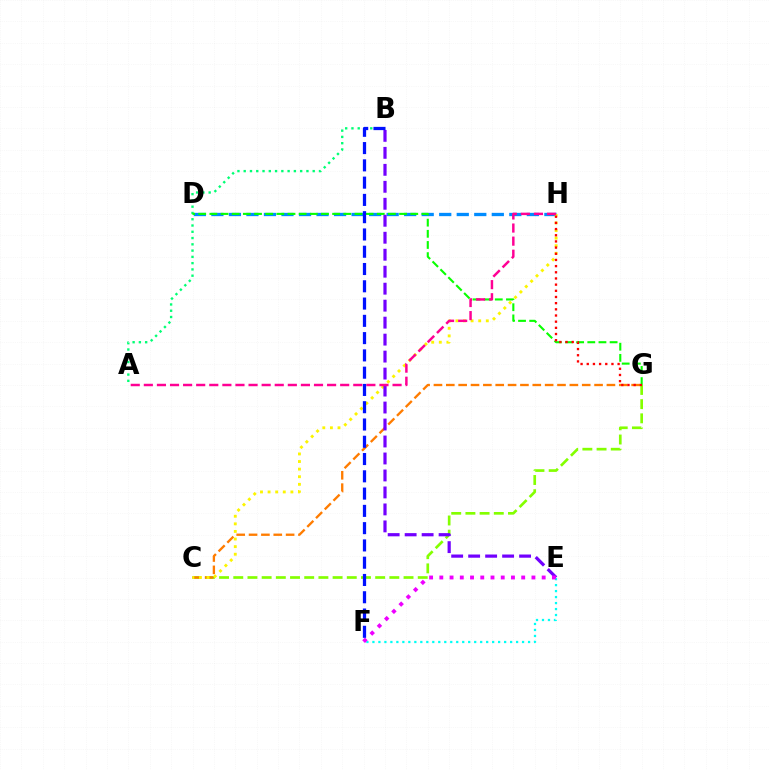{('C', 'G'): [{'color': '#84ff00', 'line_style': 'dashed', 'thickness': 1.93}, {'color': '#ff7c00', 'line_style': 'dashed', 'thickness': 1.68}], ('D', 'H'): [{'color': '#008cff', 'line_style': 'dashed', 'thickness': 2.38}], ('A', 'B'): [{'color': '#00ff74', 'line_style': 'dotted', 'thickness': 1.7}], ('C', 'H'): [{'color': '#fcf500', 'line_style': 'dotted', 'thickness': 2.06}], ('D', 'G'): [{'color': '#08ff00', 'line_style': 'dashed', 'thickness': 1.52}], ('B', 'E'): [{'color': '#7200ff', 'line_style': 'dashed', 'thickness': 2.31}], ('E', 'F'): [{'color': '#00fff6', 'line_style': 'dotted', 'thickness': 1.63}, {'color': '#ee00ff', 'line_style': 'dotted', 'thickness': 2.78}], ('G', 'H'): [{'color': '#ff0000', 'line_style': 'dotted', 'thickness': 1.68}], ('A', 'H'): [{'color': '#ff0094', 'line_style': 'dashed', 'thickness': 1.78}], ('B', 'F'): [{'color': '#0010ff', 'line_style': 'dashed', 'thickness': 2.35}]}